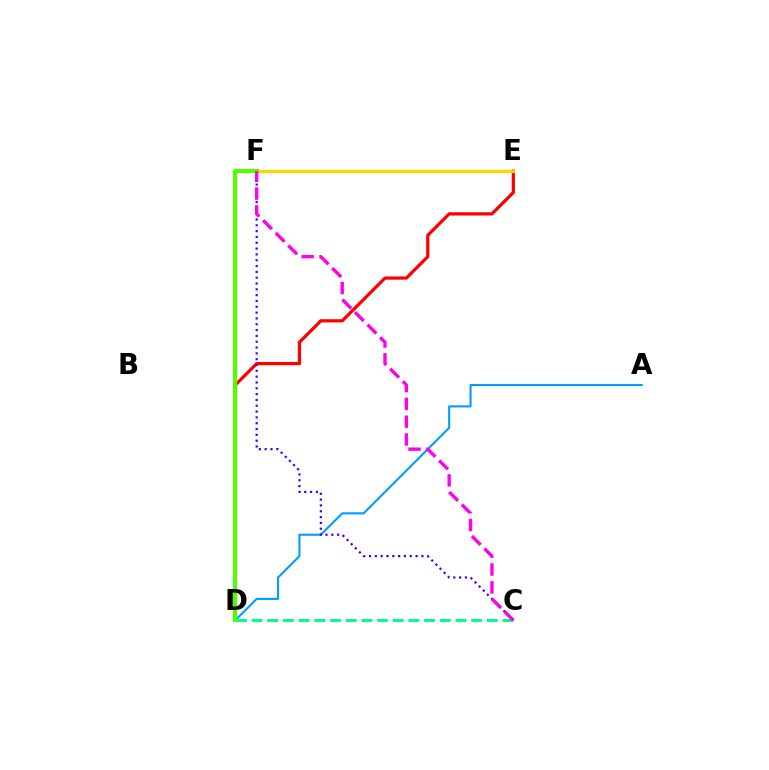{('D', 'E'): [{'color': '#ff0000', 'line_style': 'solid', 'thickness': 2.33}], ('A', 'D'): [{'color': '#009eff', 'line_style': 'solid', 'thickness': 1.53}], ('C', 'D'): [{'color': '#00ff86', 'line_style': 'dashed', 'thickness': 2.13}], ('C', 'F'): [{'color': '#3700ff', 'line_style': 'dotted', 'thickness': 1.58}, {'color': '#ff00ed', 'line_style': 'dashed', 'thickness': 2.42}], ('E', 'F'): [{'color': '#ffd500', 'line_style': 'solid', 'thickness': 2.35}], ('D', 'F'): [{'color': '#4fff00', 'line_style': 'solid', 'thickness': 2.98}]}